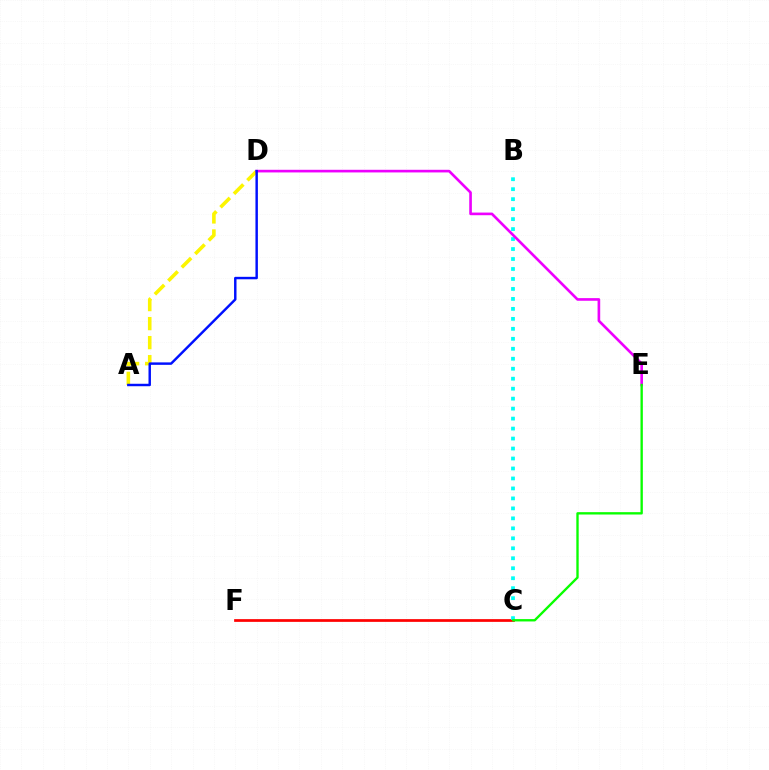{('A', 'D'): [{'color': '#fcf500', 'line_style': 'dashed', 'thickness': 2.59}, {'color': '#0010ff', 'line_style': 'solid', 'thickness': 1.77}], ('C', 'F'): [{'color': '#ff0000', 'line_style': 'solid', 'thickness': 1.97}], ('B', 'C'): [{'color': '#00fff6', 'line_style': 'dotted', 'thickness': 2.71}], ('D', 'E'): [{'color': '#ee00ff', 'line_style': 'solid', 'thickness': 1.9}], ('C', 'E'): [{'color': '#08ff00', 'line_style': 'solid', 'thickness': 1.69}]}